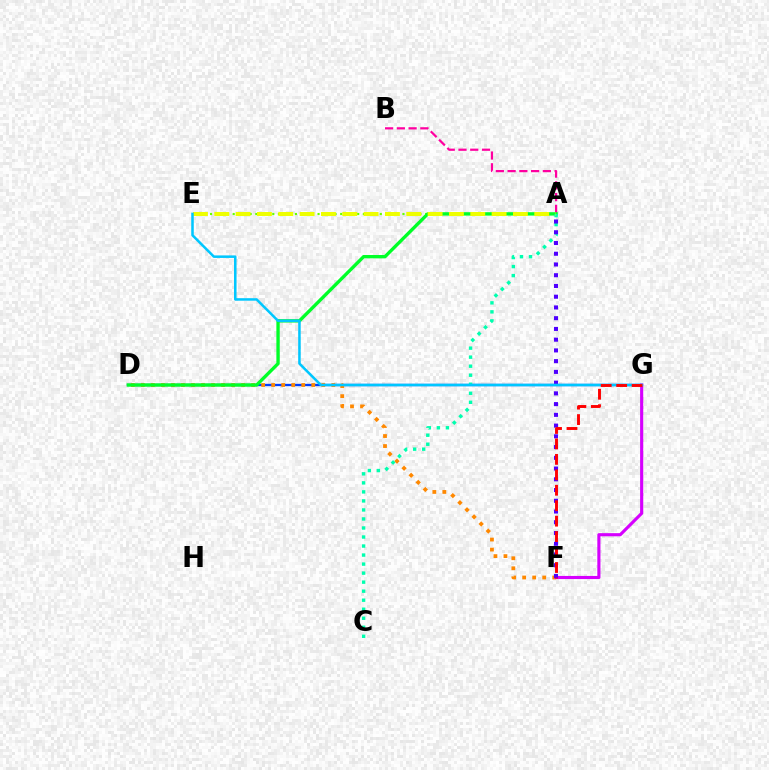{('D', 'G'): [{'color': '#003fff', 'line_style': 'solid', 'thickness': 1.67}], ('A', 'E'): [{'color': '#66ff00', 'line_style': 'dotted', 'thickness': 1.54}, {'color': '#eeff00', 'line_style': 'dashed', 'thickness': 2.9}], ('D', 'F'): [{'color': '#ff8800', 'line_style': 'dotted', 'thickness': 2.72}], ('A', 'B'): [{'color': '#ff00a0', 'line_style': 'dashed', 'thickness': 1.6}], ('A', 'D'): [{'color': '#00ff27', 'line_style': 'solid', 'thickness': 2.41}], ('A', 'C'): [{'color': '#00ffaf', 'line_style': 'dotted', 'thickness': 2.45}], ('F', 'G'): [{'color': '#d600ff', 'line_style': 'solid', 'thickness': 2.25}, {'color': '#ff0000', 'line_style': 'dashed', 'thickness': 2.1}], ('A', 'F'): [{'color': '#4f00ff', 'line_style': 'dotted', 'thickness': 2.92}], ('E', 'G'): [{'color': '#00c7ff', 'line_style': 'solid', 'thickness': 1.82}]}